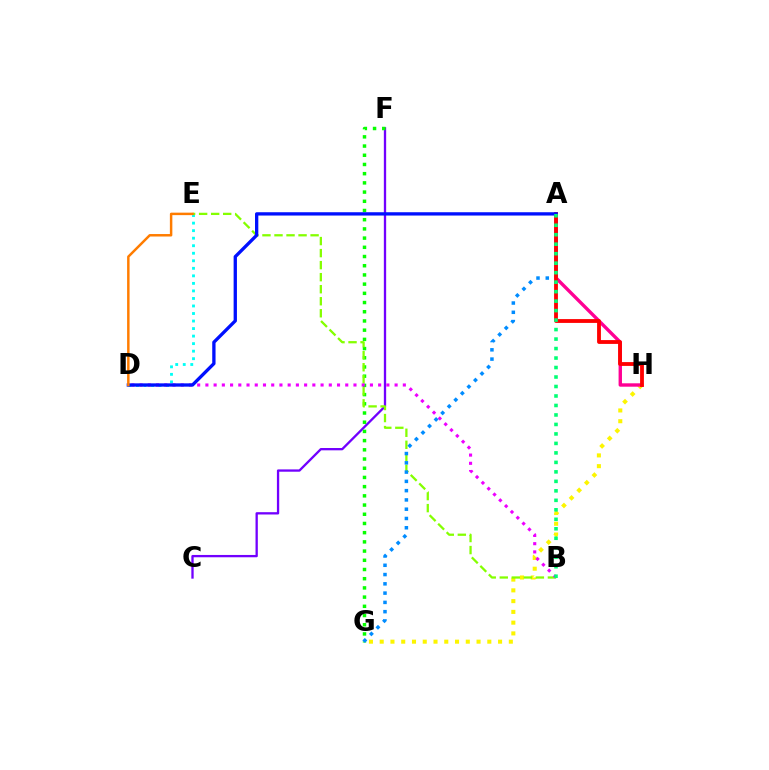{('C', 'F'): [{'color': '#7200ff', 'line_style': 'solid', 'thickness': 1.66}], ('F', 'G'): [{'color': '#08ff00', 'line_style': 'dotted', 'thickness': 2.5}], ('G', 'H'): [{'color': '#fcf500', 'line_style': 'dotted', 'thickness': 2.92}], ('D', 'E'): [{'color': '#00fff6', 'line_style': 'dotted', 'thickness': 2.05}, {'color': '#ff7c00', 'line_style': 'solid', 'thickness': 1.78}], ('A', 'H'): [{'color': '#ff0094', 'line_style': 'solid', 'thickness': 2.44}, {'color': '#ff0000', 'line_style': 'solid', 'thickness': 2.75}], ('B', 'E'): [{'color': '#84ff00', 'line_style': 'dashed', 'thickness': 1.63}], ('B', 'D'): [{'color': '#ee00ff', 'line_style': 'dotted', 'thickness': 2.24}], ('A', 'G'): [{'color': '#008cff', 'line_style': 'dotted', 'thickness': 2.52}], ('A', 'D'): [{'color': '#0010ff', 'line_style': 'solid', 'thickness': 2.38}], ('A', 'B'): [{'color': '#00ff74', 'line_style': 'dotted', 'thickness': 2.58}]}